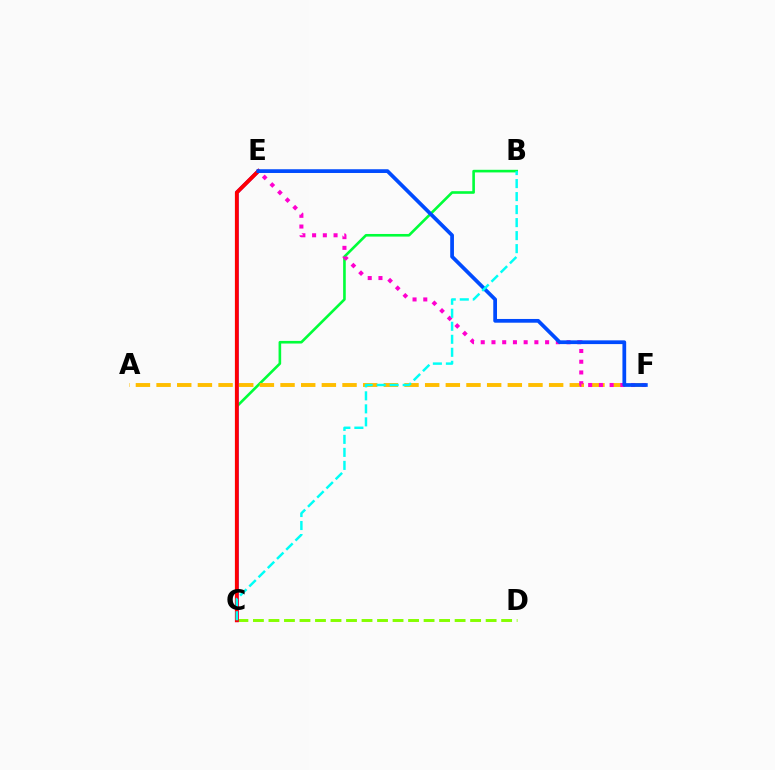{('B', 'C'): [{'color': '#00ff39', 'line_style': 'solid', 'thickness': 1.89}, {'color': '#00fff6', 'line_style': 'dashed', 'thickness': 1.77}], ('A', 'F'): [{'color': '#ffbd00', 'line_style': 'dashed', 'thickness': 2.81}], ('E', 'F'): [{'color': '#ff00cf', 'line_style': 'dotted', 'thickness': 2.91}, {'color': '#004bff', 'line_style': 'solid', 'thickness': 2.69}], ('C', 'D'): [{'color': '#84ff00', 'line_style': 'dashed', 'thickness': 2.11}], ('C', 'E'): [{'color': '#7200ff', 'line_style': 'solid', 'thickness': 2.63}, {'color': '#ff0000', 'line_style': 'solid', 'thickness': 2.72}]}